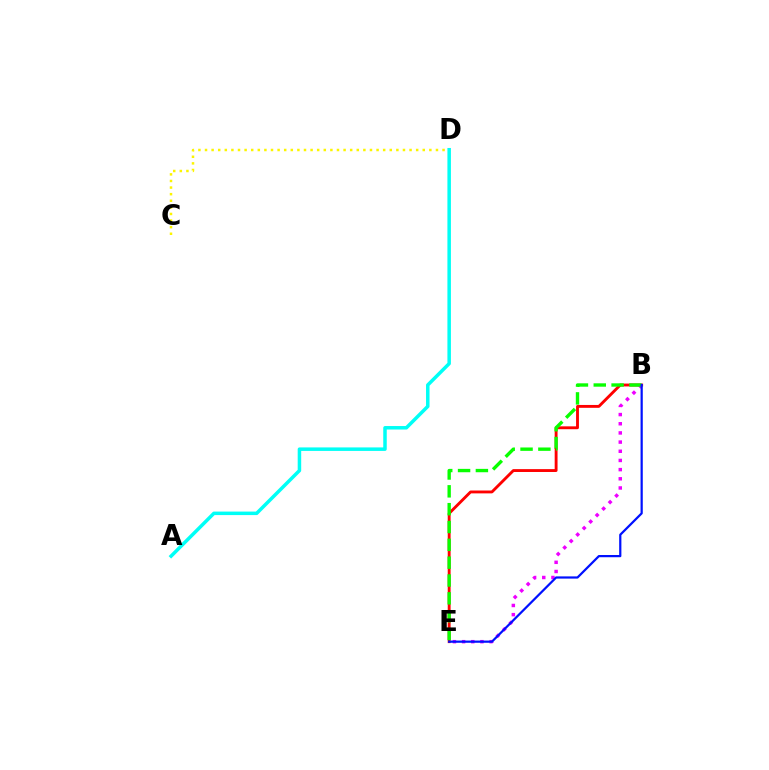{('B', 'E'): [{'color': '#ff0000', 'line_style': 'solid', 'thickness': 2.07}, {'color': '#ee00ff', 'line_style': 'dotted', 'thickness': 2.49}, {'color': '#08ff00', 'line_style': 'dashed', 'thickness': 2.42}, {'color': '#0010ff', 'line_style': 'solid', 'thickness': 1.6}], ('C', 'D'): [{'color': '#fcf500', 'line_style': 'dotted', 'thickness': 1.79}], ('A', 'D'): [{'color': '#00fff6', 'line_style': 'solid', 'thickness': 2.52}]}